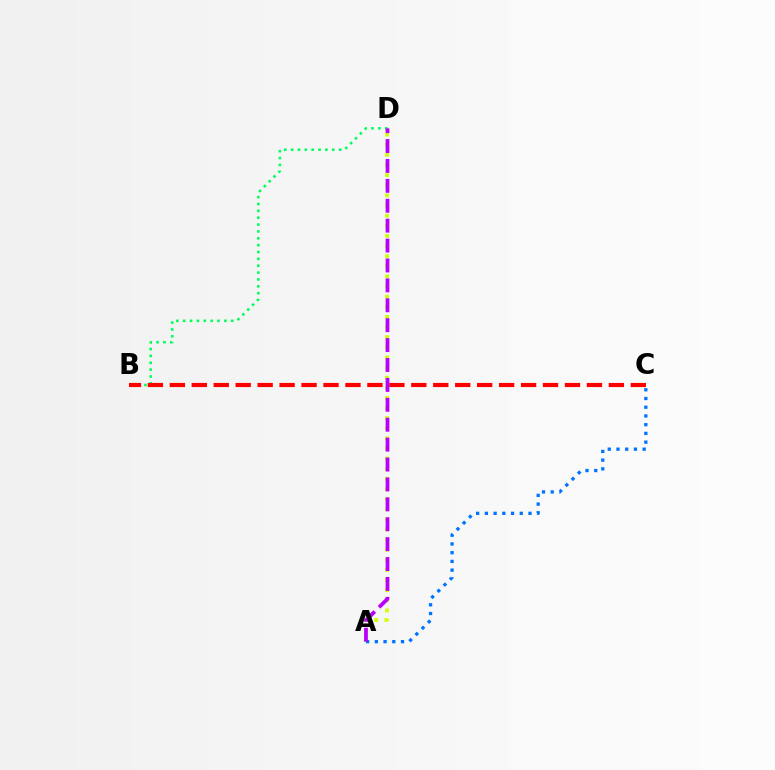{('B', 'D'): [{'color': '#00ff5c', 'line_style': 'dotted', 'thickness': 1.86}], ('B', 'C'): [{'color': '#ff0000', 'line_style': 'dashed', 'thickness': 2.98}], ('A', 'D'): [{'color': '#d1ff00', 'line_style': 'dotted', 'thickness': 2.75}, {'color': '#b900ff', 'line_style': 'dashed', 'thickness': 2.7}], ('A', 'C'): [{'color': '#0074ff', 'line_style': 'dotted', 'thickness': 2.37}]}